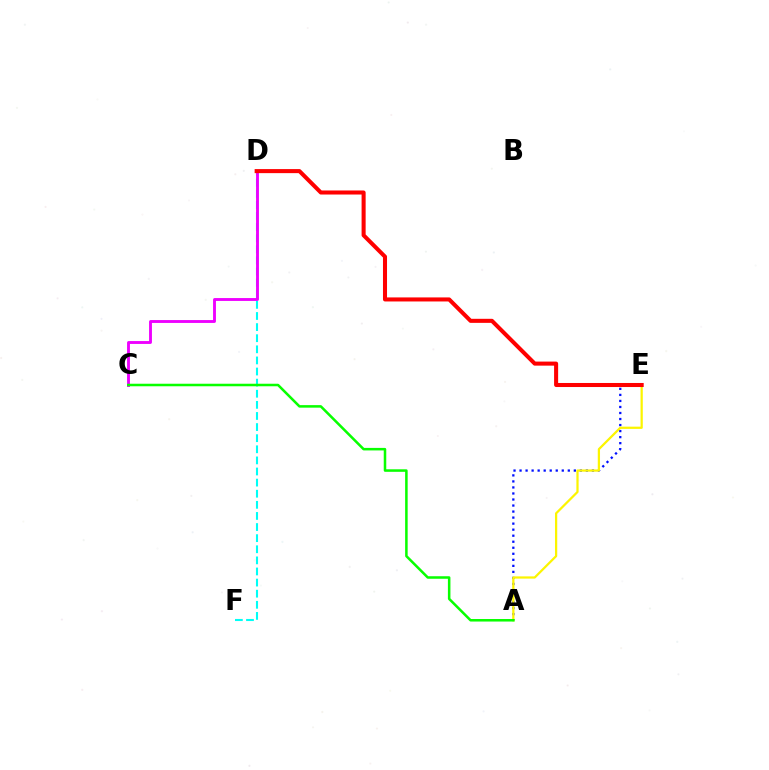{('D', 'F'): [{'color': '#00fff6', 'line_style': 'dashed', 'thickness': 1.51}], ('C', 'D'): [{'color': '#ee00ff', 'line_style': 'solid', 'thickness': 2.07}], ('A', 'E'): [{'color': '#0010ff', 'line_style': 'dotted', 'thickness': 1.64}, {'color': '#fcf500', 'line_style': 'solid', 'thickness': 1.61}], ('D', 'E'): [{'color': '#ff0000', 'line_style': 'solid', 'thickness': 2.92}], ('A', 'C'): [{'color': '#08ff00', 'line_style': 'solid', 'thickness': 1.82}]}